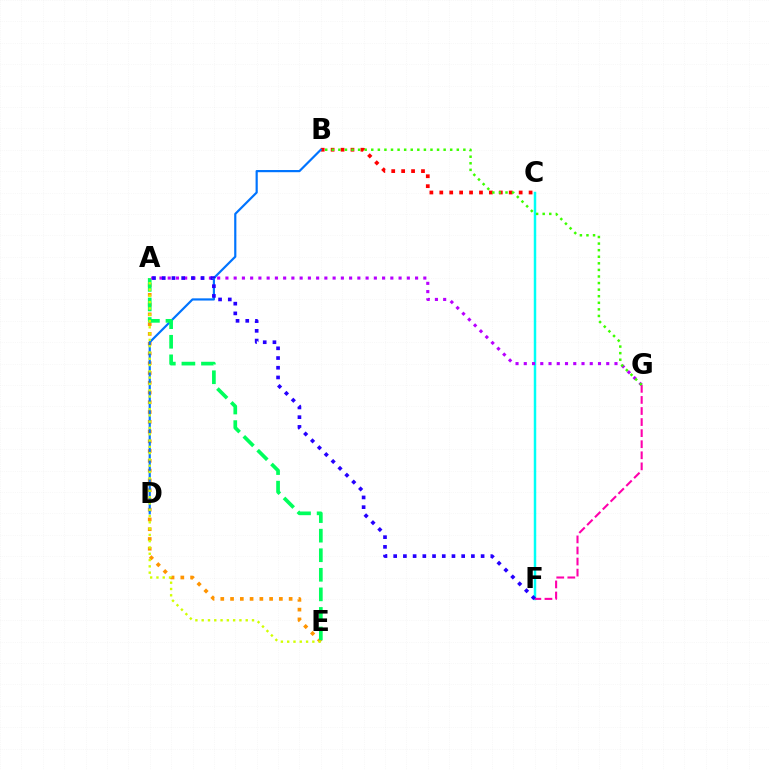{('A', 'E'): [{'color': '#ff9400', 'line_style': 'dotted', 'thickness': 2.65}, {'color': '#00ff5c', 'line_style': 'dashed', 'thickness': 2.66}, {'color': '#d1ff00', 'line_style': 'dotted', 'thickness': 1.71}], ('B', 'C'): [{'color': '#ff0000', 'line_style': 'dotted', 'thickness': 2.7}], ('C', 'F'): [{'color': '#00fff6', 'line_style': 'solid', 'thickness': 1.78}], ('B', 'D'): [{'color': '#0074ff', 'line_style': 'solid', 'thickness': 1.57}], ('F', 'G'): [{'color': '#ff00ac', 'line_style': 'dashed', 'thickness': 1.5}], ('A', 'G'): [{'color': '#b900ff', 'line_style': 'dotted', 'thickness': 2.24}], ('A', 'F'): [{'color': '#2500ff', 'line_style': 'dotted', 'thickness': 2.64}], ('B', 'G'): [{'color': '#3dff00', 'line_style': 'dotted', 'thickness': 1.79}]}